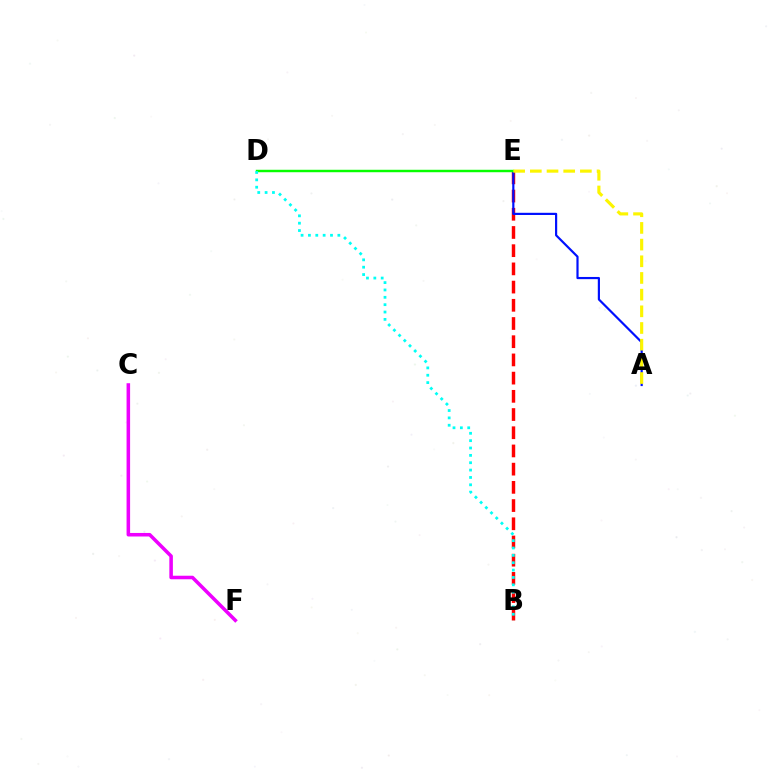{('B', 'E'): [{'color': '#ff0000', 'line_style': 'dashed', 'thickness': 2.47}], ('A', 'E'): [{'color': '#0010ff', 'line_style': 'solid', 'thickness': 1.57}, {'color': '#fcf500', 'line_style': 'dashed', 'thickness': 2.27}], ('D', 'E'): [{'color': '#08ff00', 'line_style': 'solid', 'thickness': 1.76}], ('C', 'F'): [{'color': '#ee00ff', 'line_style': 'solid', 'thickness': 2.55}], ('B', 'D'): [{'color': '#00fff6', 'line_style': 'dotted', 'thickness': 2.0}]}